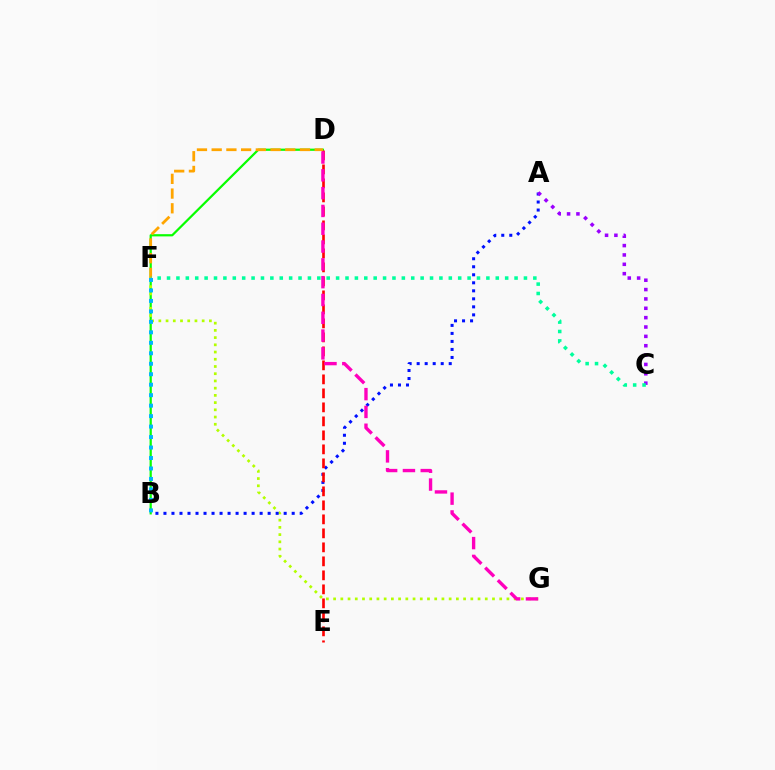{('B', 'D'): [{'color': '#08ff00', 'line_style': 'solid', 'thickness': 1.6}], ('F', 'G'): [{'color': '#b3ff00', 'line_style': 'dotted', 'thickness': 1.96}], ('A', 'B'): [{'color': '#0010ff', 'line_style': 'dotted', 'thickness': 2.18}], ('D', 'E'): [{'color': '#ff0000', 'line_style': 'dashed', 'thickness': 1.9}], ('D', 'F'): [{'color': '#ffa500', 'line_style': 'dashed', 'thickness': 2.0}], ('A', 'C'): [{'color': '#9b00ff', 'line_style': 'dotted', 'thickness': 2.54}], ('C', 'F'): [{'color': '#00ff9d', 'line_style': 'dotted', 'thickness': 2.55}], ('B', 'F'): [{'color': '#00b5ff', 'line_style': 'dotted', 'thickness': 2.85}], ('D', 'G'): [{'color': '#ff00bd', 'line_style': 'dashed', 'thickness': 2.42}]}